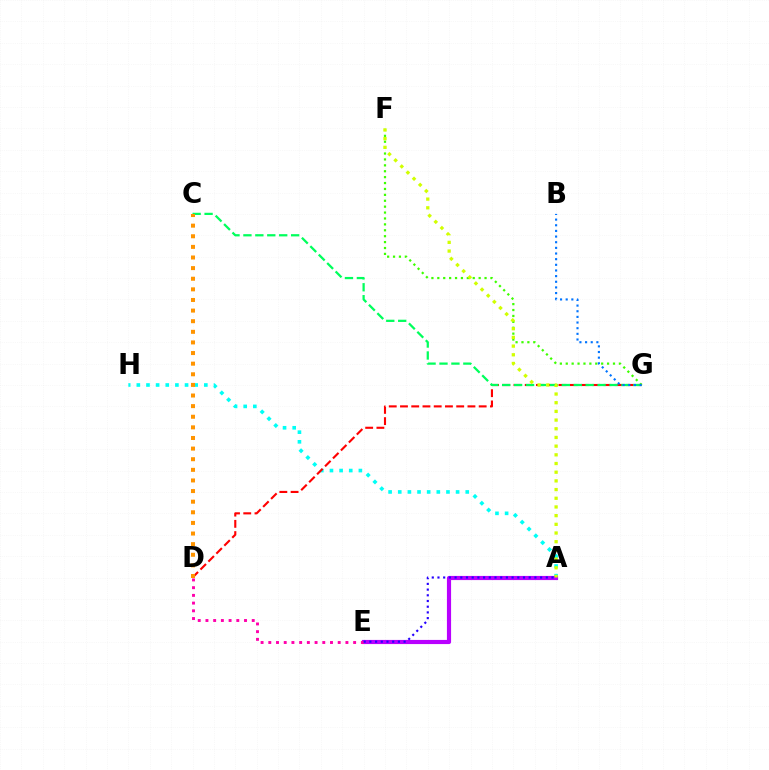{('A', 'H'): [{'color': '#00fff6', 'line_style': 'dotted', 'thickness': 2.62}], ('A', 'E'): [{'color': '#b900ff', 'line_style': 'solid', 'thickness': 2.99}, {'color': '#2500ff', 'line_style': 'dotted', 'thickness': 1.55}], ('D', 'G'): [{'color': '#ff0000', 'line_style': 'dashed', 'thickness': 1.53}], ('C', 'G'): [{'color': '#00ff5c', 'line_style': 'dashed', 'thickness': 1.62}], ('C', 'D'): [{'color': '#ff9400', 'line_style': 'dotted', 'thickness': 2.88}], ('F', 'G'): [{'color': '#3dff00', 'line_style': 'dotted', 'thickness': 1.6}], ('D', 'E'): [{'color': '#ff00ac', 'line_style': 'dotted', 'thickness': 2.1}], ('B', 'G'): [{'color': '#0074ff', 'line_style': 'dotted', 'thickness': 1.54}], ('A', 'F'): [{'color': '#d1ff00', 'line_style': 'dotted', 'thickness': 2.36}]}